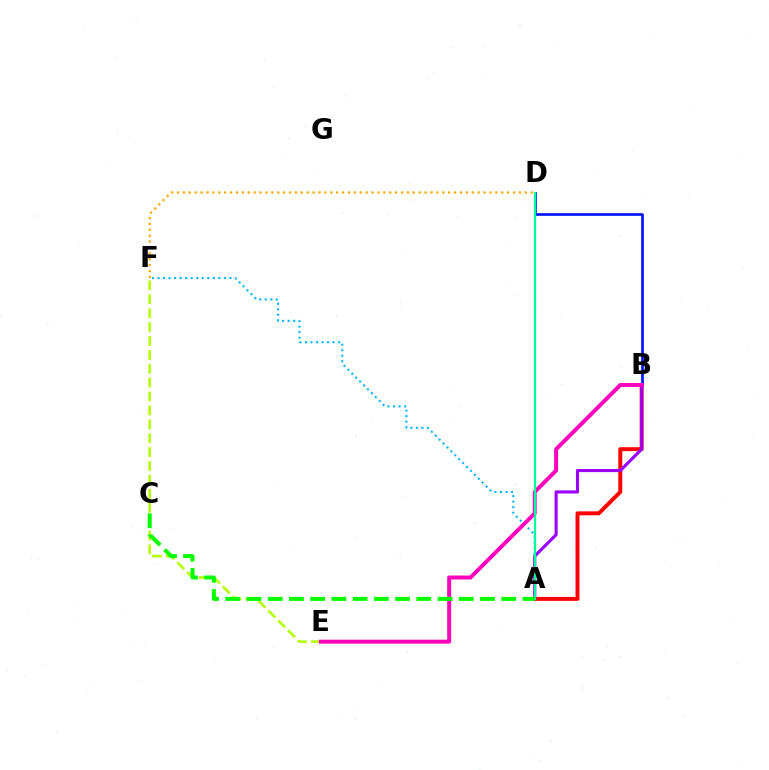{('A', 'B'): [{'color': '#ff0000', 'line_style': 'solid', 'thickness': 2.84}, {'color': '#9b00ff', 'line_style': 'solid', 'thickness': 2.24}], ('A', 'F'): [{'color': '#00b5ff', 'line_style': 'dotted', 'thickness': 1.5}], ('B', 'D'): [{'color': '#0010ff', 'line_style': 'solid', 'thickness': 1.9}], ('E', 'F'): [{'color': '#b3ff00', 'line_style': 'dashed', 'thickness': 1.89}], ('B', 'E'): [{'color': '#ff00bd', 'line_style': 'solid', 'thickness': 2.85}], ('D', 'F'): [{'color': '#ffa500', 'line_style': 'dotted', 'thickness': 1.6}], ('A', 'D'): [{'color': '#00ff9d', 'line_style': 'solid', 'thickness': 1.61}], ('A', 'C'): [{'color': '#08ff00', 'line_style': 'dashed', 'thickness': 2.88}]}